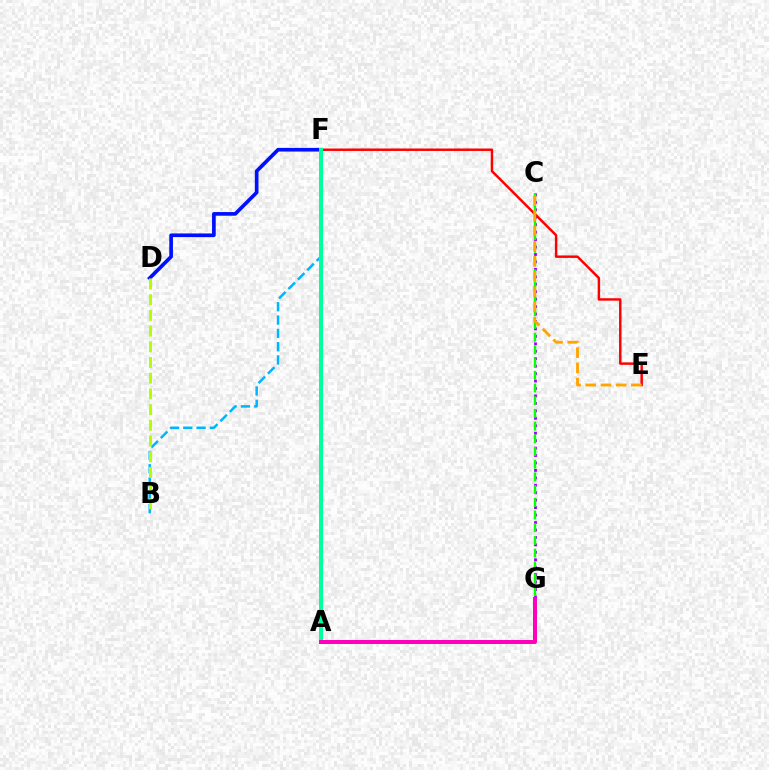{('C', 'G'): [{'color': '#9b00ff', 'line_style': 'dotted', 'thickness': 2.02}, {'color': '#08ff00', 'line_style': 'dashed', 'thickness': 1.73}], ('E', 'F'): [{'color': '#ff0000', 'line_style': 'solid', 'thickness': 1.77}], ('B', 'F'): [{'color': '#00b5ff', 'line_style': 'dashed', 'thickness': 1.81}], ('D', 'F'): [{'color': '#0010ff', 'line_style': 'solid', 'thickness': 2.64}], ('A', 'F'): [{'color': '#00ff9d', 'line_style': 'solid', 'thickness': 2.88}], ('C', 'E'): [{'color': '#ffa500', 'line_style': 'dashed', 'thickness': 2.06}], ('A', 'G'): [{'color': '#ff00bd', 'line_style': 'solid', 'thickness': 2.87}], ('B', 'D'): [{'color': '#b3ff00', 'line_style': 'dashed', 'thickness': 2.13}]}